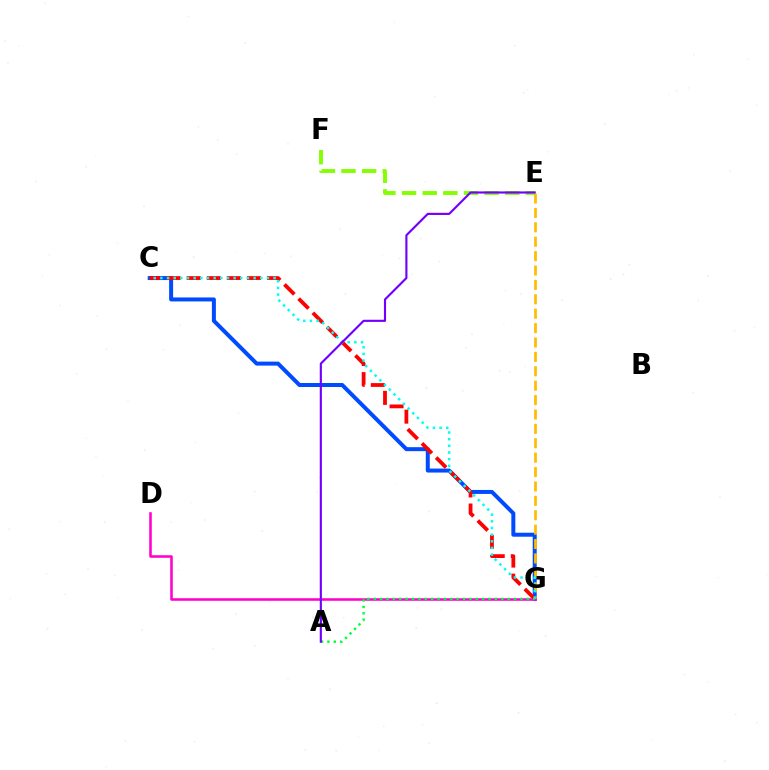{('C', 'G'): [{'color': '#004bff', 'line_style': 'solid', 'thickness': 2.87}, {'color': '#ff0000', 'line_style': 'dashed', 'thickness': 2.73}, {'color': '#00fff6', 'line_style': 'dotted', 'thickness': 1.81}], ('E', 'G'): [{'color': '#ffbd00', 'line_style': 'dashed', 'thickness': 1.96}], ('E', 'F'): [{'color': '#84ff00', 'line_style': 'dashed', 'thickness': 2.8}], ('D', 'G'): [{'color': '#ff00cf', 'line_style': 'solid', 'thickness': 1.83}], ('A', 'G'): [{'color': '#00ff39', 'line_style': 'dotted', 'thickness': 1.73}], ('A', 'E'): [{'color': '#7200ff', 'line_style': 'solid', 'thickness': 1.54}]}